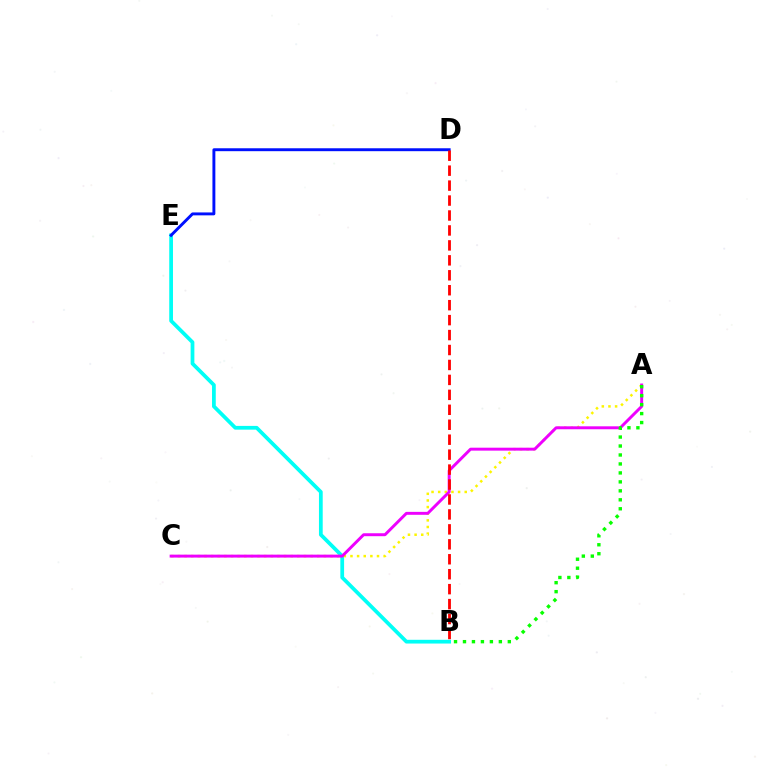{('B', 'E'): [{'color': '#00fff6', 'line_style': 'solid', 'thickness': 2.7}], ('A', 'C'): [{'color': '#fcf500', 'line_style': 'dotted', 'thickness': 1.8}, {'color': '#ee00ff', 'line_style': 'solid', 'thickness': 2.12}], ('D', 'E'): [{'color': '#0010ff', 'line_style': 'solid', 'thickness': 2.1}], ('A', 'B'): [{'color': '#08ff00', 'line_style': 'dotted', 'thickness': 2.44}], ('B', 'D'): [{'color': '#ff0000', 'line_style': 'dashed', 'thickness': 2.03}]}